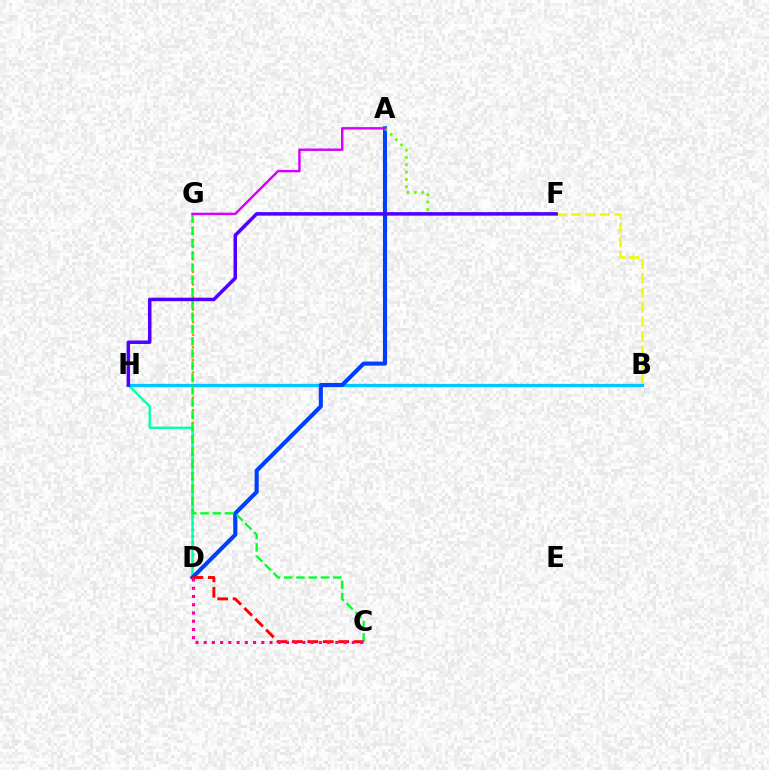{('D', 'G'): [{'color': '#ff8800', 'line_style': 'dotted', 'thickness': 1.71}], ('B', 'F'): [{'color': '#eeff00', 'line_style': 'dashed', 'thickness': 1.97}], ('D', 'H'): [{'color': '#00ffaf', 'line_style': 'solid', 'thickness': 1.71}], ('B', 'H'): [{'color': '#00c7ff', 'line_style': 'solid', 'thickness': 2.36}], ('A', 'D'): [{'color': '#003fff', 'line_style': 'solid', 'thickness': 2.95}], ('A', 'F'): [{'color': '#66ff00', 'line_style': 'dotted', 'thickness': 1.99}], ('C', 'G'): [{'color': '#00ff27', 'line_style': 'dashed', 'thickness': 1.67}], ('A', 'G'): [{'color': '#d600ff', 'line_style': 'solid', 'thickness': 1.74}], ('F', 'H'): [{'color': '#4f00ff', 'line_style': 'solid', 'thickness': 2.52}], ('C', 'D'): [{'color': '#ff0000', 'line_style': 'dashed', 'thickness': 2.09}, {'color': '#ff00a0', 'line_style': 'dotted', 'thickness': 2.24}]}